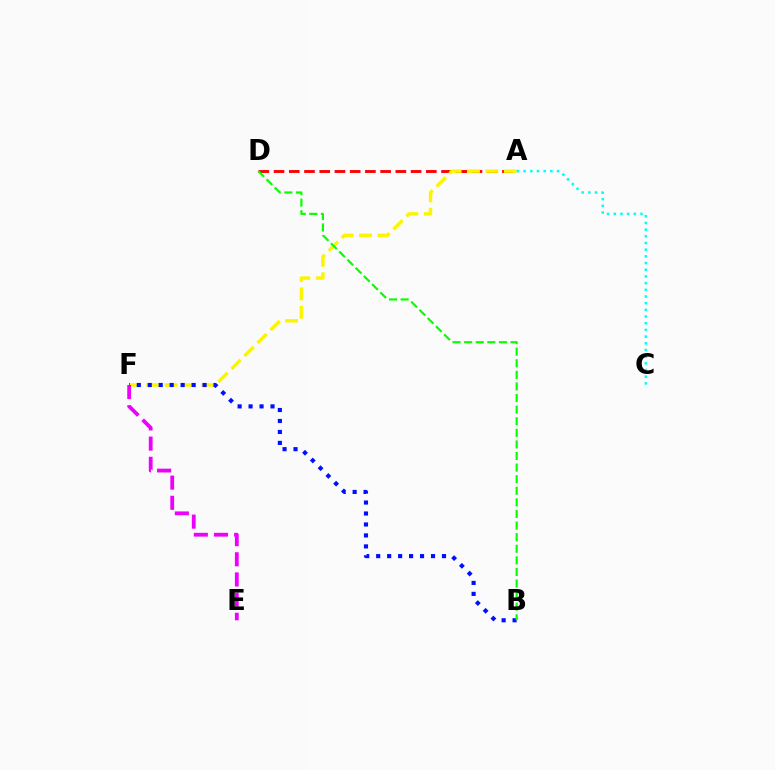{('A', 'D'): [{'color': '#ff0000', 'line_style': 'dashed', 'thickness': 2.07}], ('A', 'F'): [{'color': '#fcf500', 'line_style': 'dashed', 'thickness': 2.5}], ('B', 'F'): [{'color': '#0010ff', 'line_style': 'dotted', 'thickness': 2.98}], ('E', 'F'): [{'color': '#ee00ff', 'line_style': 'dashed', 'thickness': 2.74}], ('B', 'D'): [{'color': '#08ff00', 'line_style': 'dashed', 'thickness': 1.58}], ('A', 'C'): [{'color': '#00fff6', 'line_style': 'dotted', 'thickness': 1.82}]}